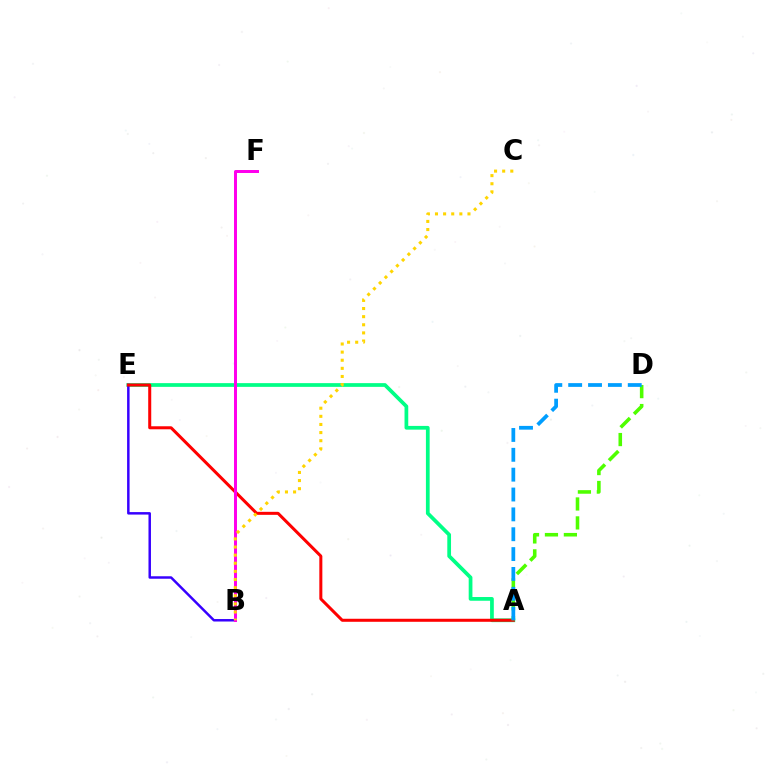{('A', 'E'): [{'color': '#00ff86', 'line_style': 'solid', 'thickness': 2.69}, {'color': '#ff0000', 'line_style': 'solid', 'thickness': 2.18}], ('B', 'E'): [{'color': '#3700ff', 'line_style': 'solid', 'thickness': 1.78}], ('B', 'F'): [{'color': '#ff00ed', 'line_style': 'solid', 'thickness': 2.15}], ('A', 'D'): [{'color': '#4fff00', 'line_style': 'dashed', 'thickness': 2.57}, {'color': '#009eff', 'line_style': 'dashed', 'thickness': 2.7}], ('B', 'C'): [{'color': '#ffd500', 'line_style': 'dotted', 'thickness': 2.21}]}